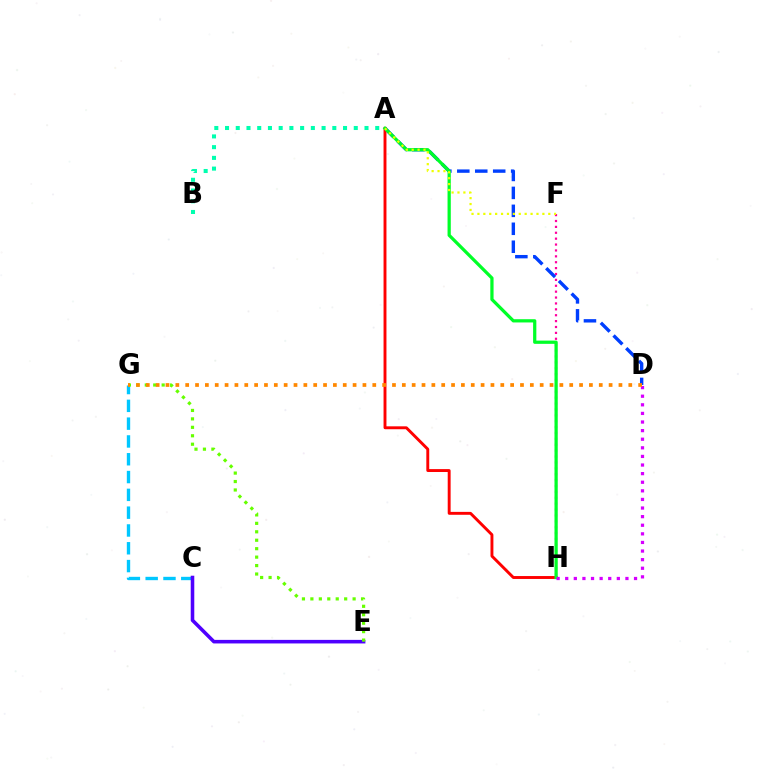{('A', 'D'): [{'color': '#003fff', 'line_style': 'dashed', 'thickness': 2.44}], ('F', 'H'): [{'color': '#ff00a0', 'line_style': 'dotted', 'thickness': 1.6}], ('C', 'G'): [{'color': '#00c7ff', 'line_style': 'dashed', 'thickness': 2.42}], ('C', 'E'): [{'color': '#4f00ff', 'line_style': 'solid', 'thickness': 2.57}], ('E', 'G'): [{'color': '#66ff00', 'line_style': 'dotted', 'thickness': 2.29}], ('A', 'H'): [{'color': '#ff0000', 'line_style': 'solid', 'thickness': 2.09}, {'color': '#00ff27', 'line_style': 'solid', 'thickness': 2.33}], ('A', 'F'): [{'color': '#eeff00', 'line_style': 'dotted', 'thickness': 1.6}], ('D', 'H'): [{'color': '#d600ff', 'line_style': 'dotted', 'thickness': 2.34}], ('D', 'G'): [{'color': '#ff8800', 'line_style': 'dotted', 'thickness': 2.68}], ('A', 'B'): [{'color': '#00ffaf', 'line_style': 'dotted', 'thickness': 2.91}]}